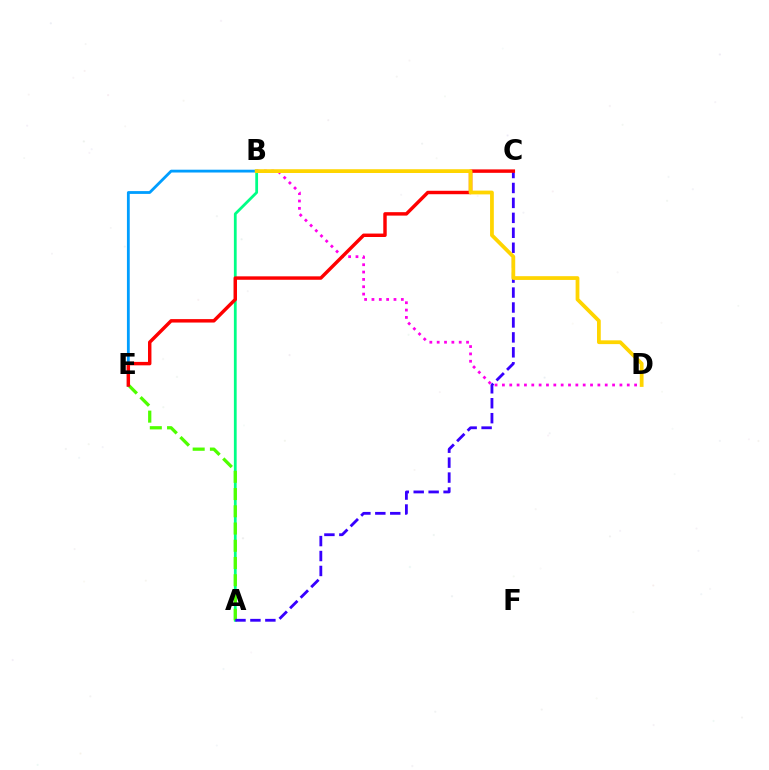{('A', 'B'): [{'color': '#00ff86', 'line_style': 'solid', 'thickness': 2.0}], ('A', 'E'): [{'color': '#4fff00', 'line_style': 'dashed', 'thickness': 2.34}], ('A', 'C'): [{'color': '#3700ff', 'line_style': 'dashed', 'thickness': 2.03}], ('B', 'E'): [{'color': '#009eff', 'line_style': 'solid', 'thickness': 2.02}], ('B', 'D'): [{'color': '#ff00ed', 'line_style': 'dotted', 'thickness': 2.0}, {'color': '#ffd500', 'line_style': 'solid', 'thickness': 2.71}], ('C', 'E'): [{'color': '#ff0000', 'line_style': 'solid', 'thickness': 2.48}]}